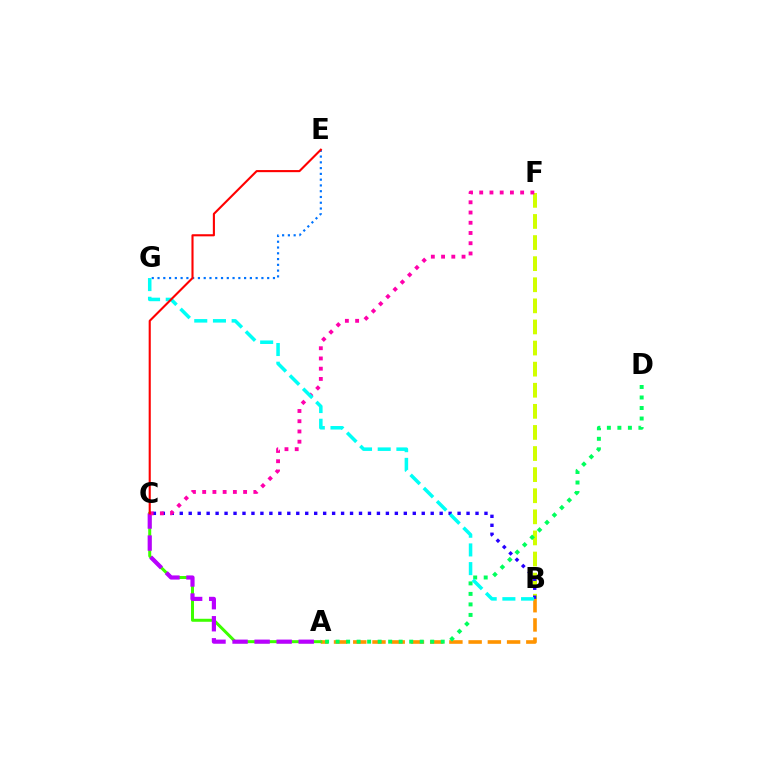{('A', 'B'): [{'color': '#ff9400', 'line_style': 'dashed', 'thickness': 2.61}], ('A', 'C'): [{'color': '#3dff00', 'line_style': 'solid', 'thickness': 2.16}, {'color': '#b900ff', 'line_style': 'dashed', 'thickness': 3.0}], ('B', 'F'): [{'color': '#d1ff00', 'line_style': 'dashed', 'thickness': 2.87}], ('B', 'C'): [{'color': '#2500ff', 'line_style': 'dotted', 'thickness': 2.44}], ('A', 'D'): [{'color': '#00ff5c', 'line_style': 'dotted', 'thickness': 2.86}], ('E', 'G'): [{'color': '#0074ff', 'line_style': 'dotted', 'thickness': 1.57}], ('C', 'F'): [{'color': '#ff00ac', 'line_style': 'dotted', 'thickness': 2.78}], ('B', 'G'): [{'color': '#00fff6', 'line_style': 'dashed', 'thickness': 2.54}], ('C', 'E'): [{'color': '#ff0000', 'line_style': 'solid', 'thickness': 1.52}]}